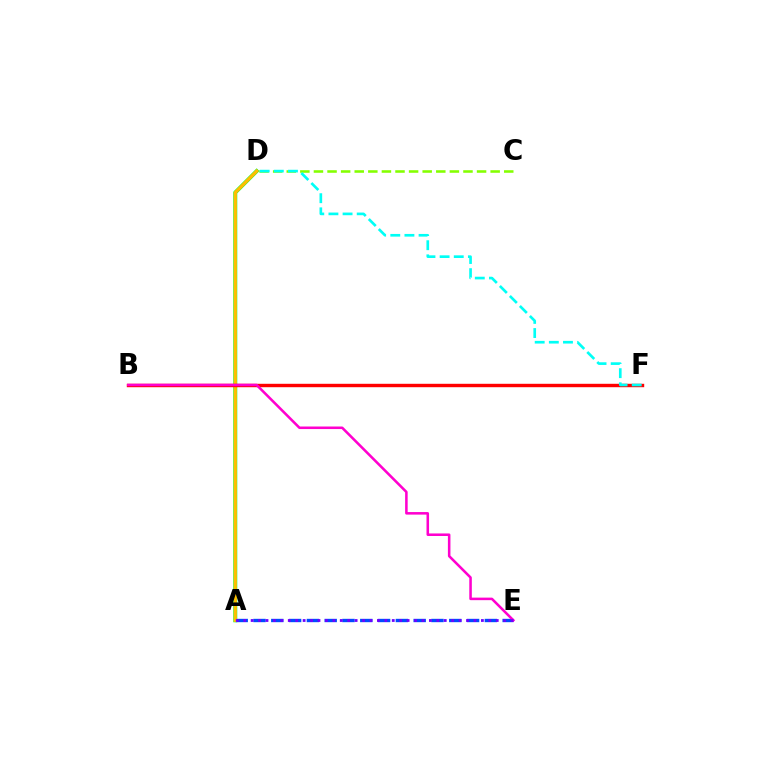{('C', 'D'): [{'color': '#84ff00', 'line_style': 'dashed', 'thickness': 1.85}], ('A', 'E'): [{'color': '#004bff', 'line_style': 'dashed', 'thickness': 2.42}, {'color': '#7200ff', 'line_style': 'dotted', 'thickness': 2.02}], ('A', 'D'): [{'color': '#00ff39', 'line_style': 'solid', 'thickness': 2.85}, {'color': '#ffbd00', 'line_style': 'solid', 'thickness': 2.35}], ('B', 'F'): [{'color': '#ff0000', 'line_style': 'solid', 'thickness': 2.46}], ('B', 'E'): [{'color': '#ff00cf', 'line_style': 'solid', 'thickness': 1.83}], ('D', 'F'): [{'color': '#00fff6', 'line_style': 'dashed', 'thickness': 1.92}]}